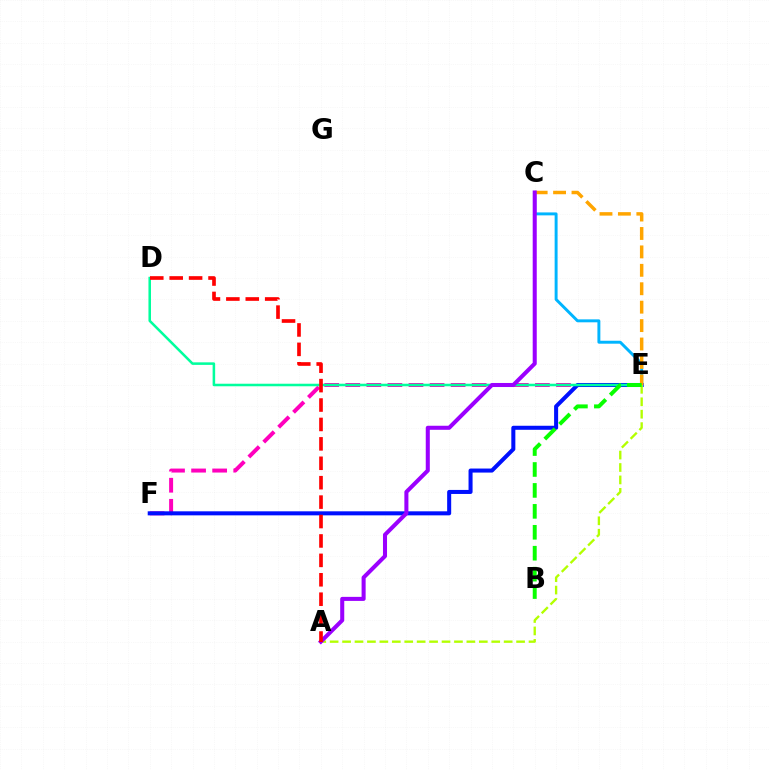{('E', 'F'): [{'color': '#ff00bd', 'line_style': 'dashed', 'thickness': 2.86}, {'color': '#0010ff', 'line_style': 'solid', 'thickness': 2.9}], ('D', 'E'): [{'color': '#00ff9d', 'line_style': 'solid', 'thickness': 1.83}], ('C', 'E'): [{'color': '#00b5ff', 'line_style': 'solid', 'thickness': 2.12}, {'color': '#ffa500', 'line_style': 'dashed', 'thickness': 2.5}], ('A', 'E'): [{'color': '#b3ff00', 'line_style': 'dashed', 'thickness': 1.69}], ('A', 'C'): [{'color': '#9b00ff', 'line_style': 'solid', 'thickness': 2.91}], ('A', 'D'): [{'color': '#ff0000', 'line_style': 'dashed', 'thickness': 2.64}], ('B', 'E'): [{'color': '#08ff00', 'line_style': 'dashed', 'thickness': 2.84}]}